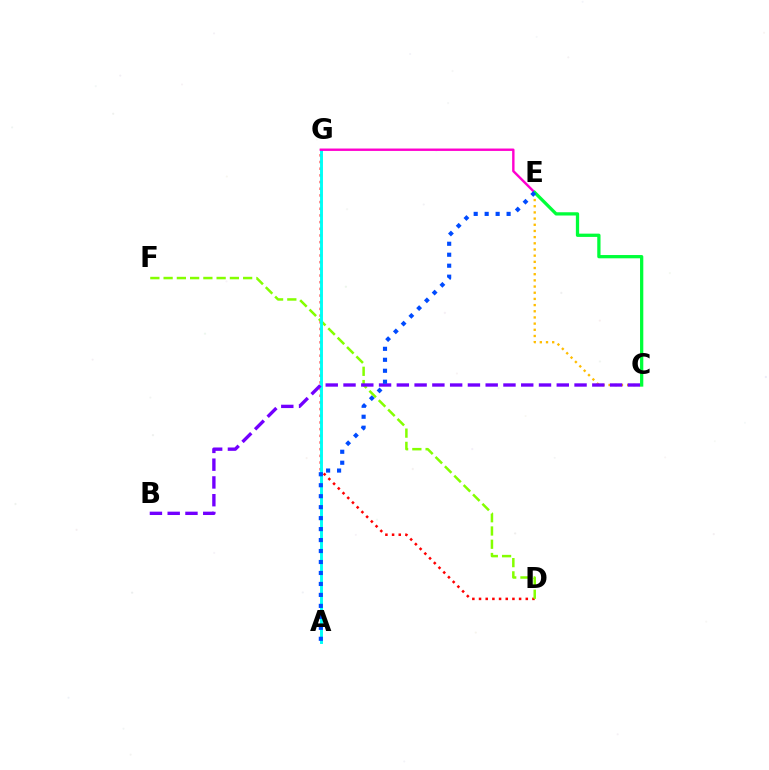{('D', 'G'): [{'color': '#ff0000', 'line_style': 'dotted', 'thickness': 1.81}], ('D', 'F'): [{'color': '#84ff00', 'line_style': 'dashed', 'thickness': 1.8}], ('A', 'G'): [{'color': '#00fff6', 'line_style': 'solid', 'thickness': 2.1}], ('C', 'E'): [{'color': '#ffbd00', 'line_style': 'dotted', 'thickness': 1.68}, {'color': '#00ff39', 'line_style': 'solid', 'thickness': 2.36}], ('B', 'C'): [{'color': '#7200ff', 'line_style': 'dashed', 'thickness': 2.41}], ('E', 'G'): [{'color': '#ff00cf', 'line_style': 'solid', 'thickness': 1.73}], ('A', 'E'): [{'color': '#004bff', 'line_style': 'dotted', 'thickness': 2.98}]}